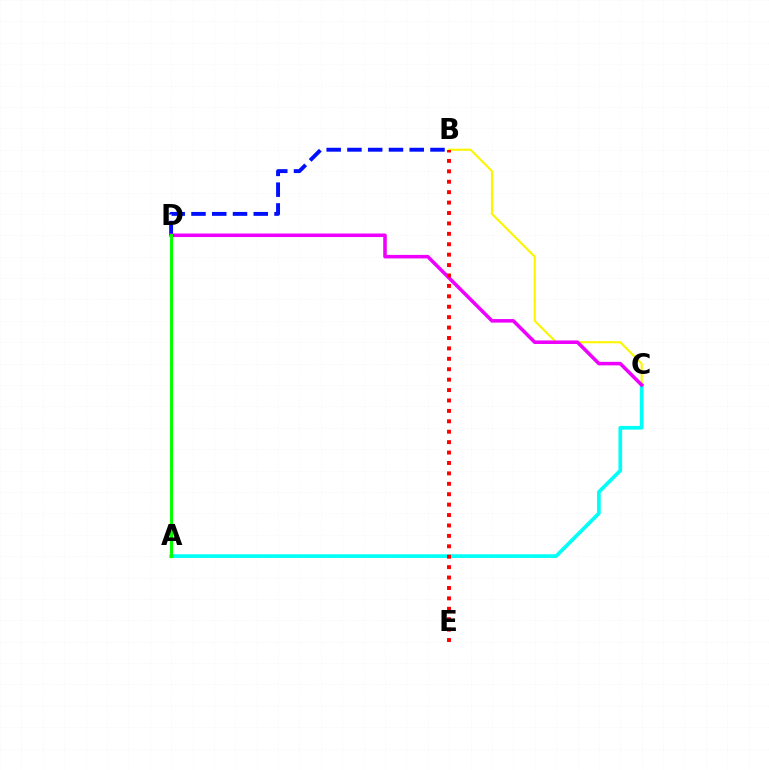{('B', 'D'): [{'color': '#0010ff', 'line_style': 'dashed', 'thickness': 2.82}], ('A', 'C'): [{'color': '#00fff6', 'line_style': 'solid', 'thickness': 2.66}], ('B', 'C'): [{'color': '#fcf500', 'line_style': 'solid', 'thickness': 1.52}], ('C', 'D'): [{'color': '#ee00ff', 'line_style': 'solid', 'thickness': 2.55}], ('B', 'E'): [{'color': '#ff0000', 'line_style': 'dotted', 'thickness': 2.83}], ('A', 'D'): [{'color': '#08ff00', 'line_style': 'solid', 'thickness': 2.21}]}